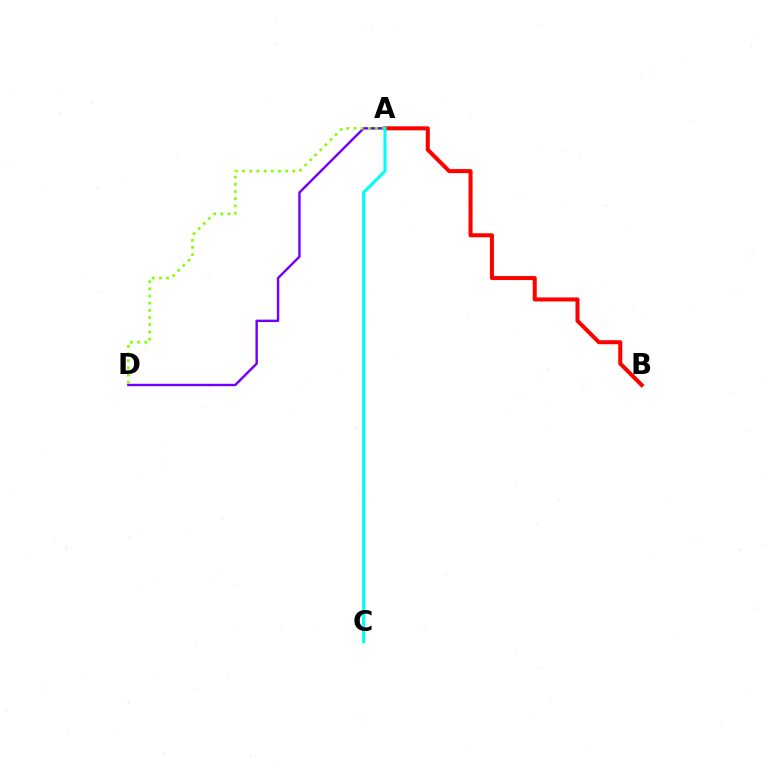{('A', 'B'): [{'color': '#ff0000', 'line_style': 'solid', 'thickness': 2.9}], ('A', 'D'): [{'color': '#7200ff', 'line_style': 'solid', 'thickness': 1.74}, {'color': '#84ff00', 'line_style': 'dotted', 'thickness': 1.95}], ('A', 'C'): [{'color': '#00fff6', 'line_style': 'solid', 'thickness': 2.23}]}